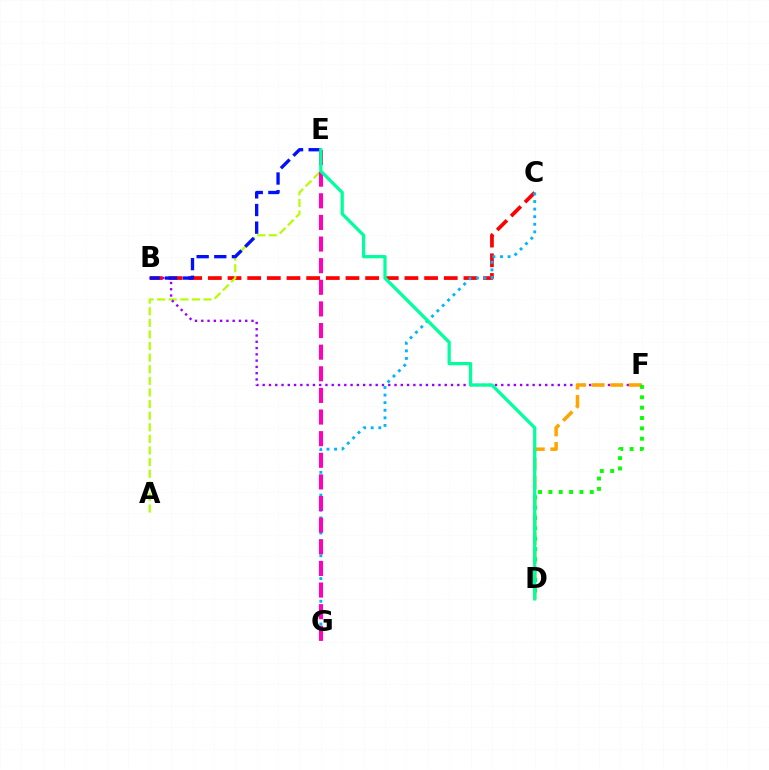{('B', 'C'): [{'color': '#ff0000', 'line_style': 'dashed', 'thickness': 2.67}], ('A', 'E'): [{'color': '#b3ff00', 'line_style': 'dashed', 'thickness': 1.58}], ('B', 'F'): [{'color': '#9b00ff', 'line_style': 'dotted', 'thickness': 1.71}], ('B', 'E'): [{'color': '#0010ff', 'line_style': 'dashed', 'thickness': 2.39}], ('C', 'G'): [{'color': '#00b5ff', 'line_style': 'dotted', 'thickness': 2.06}], ('E', 'G'): [{'color': '#ff00bd', 'line_style': 'dashed', 'thickness': 2.94}], ('D', 'F'): [{'color': '#ffa500', 'line_style': 'dashed', 'thickness': 2.52}, {'color': '#08ff00', 'line_style': 'dotted', 'thickness': 2.81}], ('D', 'E'): [{'color': '#00ff9d', 'line_style': 'solid', 'thickness': 2.34}]}